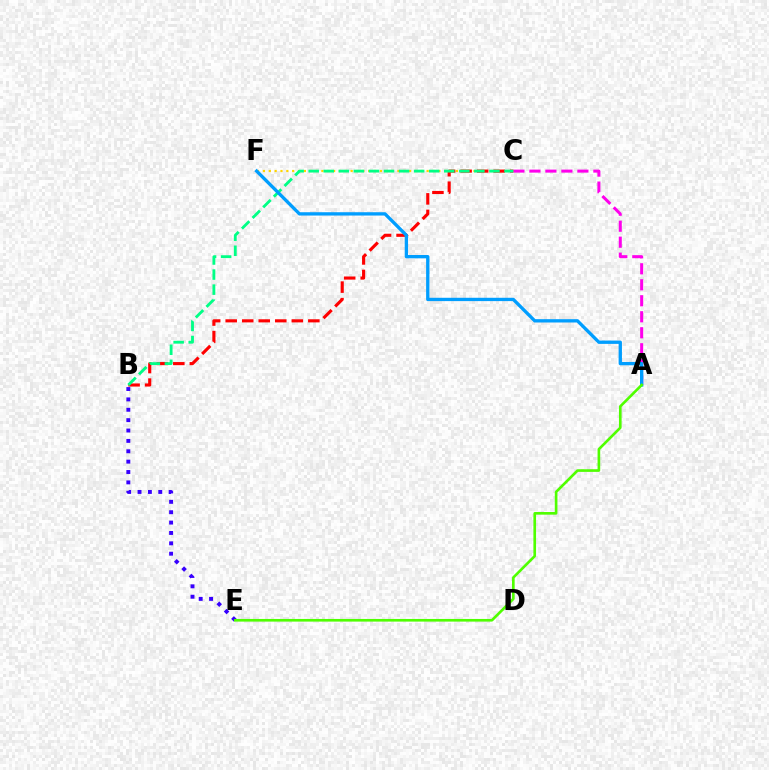{('A', 'C'): [{'color': '#ff00ed', 'line_style': 'dashed', 'thickness': 2.17}], ('C', 'F'): [{'color': '#ffd500', 'line_style': 'dotted', 'thickness': 1.59}], ('B', 'C'): [{'color': '#ff0000', 'line_style': 'dashed', 'thickness': 2.25}, {'color': '#00ff86', 'line_style': 'dashed', 'thickness': 2.05}], ('B', 'E'): [{'color': '#3700ff', 'line_style': 'dotted', 'thickness': 2.82}], ('A', 'F'): [{'color': '#009eff', 'line_style': 'solid', 'thickness': 2.39}], ('A', 'E'): [{'color': '#4fff00', 'line_style': 'solid', 'thickness': 1.91}]}